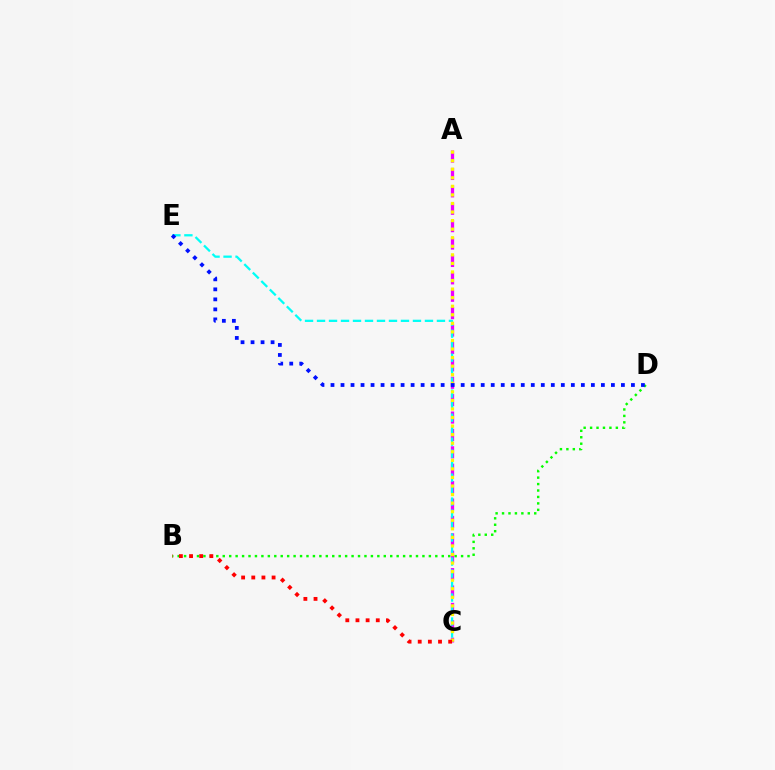{('B', 'D'): [{'color': '#08ff00', 'line_style': 'dotted', 'thickness': 1.75}], ('A', 'C'): [{'color': '#ee00ff', 'line_style': 'dashed', 'thickness': 2.36}, {'color': '#fcf500', 'line_style': 'dotted', 'thickness': 2.33}], ('C', 'E'): [{'color': '#00fff6', 'line_style': 'dashed', 'thickness': 1.63}], ('B', 'C'): [{'color': '#ff0000', 'line_style': 'dotted', 'thickness': 2.76}], ('D', 'E'): [{'color': '#0010ff', 'line_style': 'dotted', 'thickness': 2.72}]}